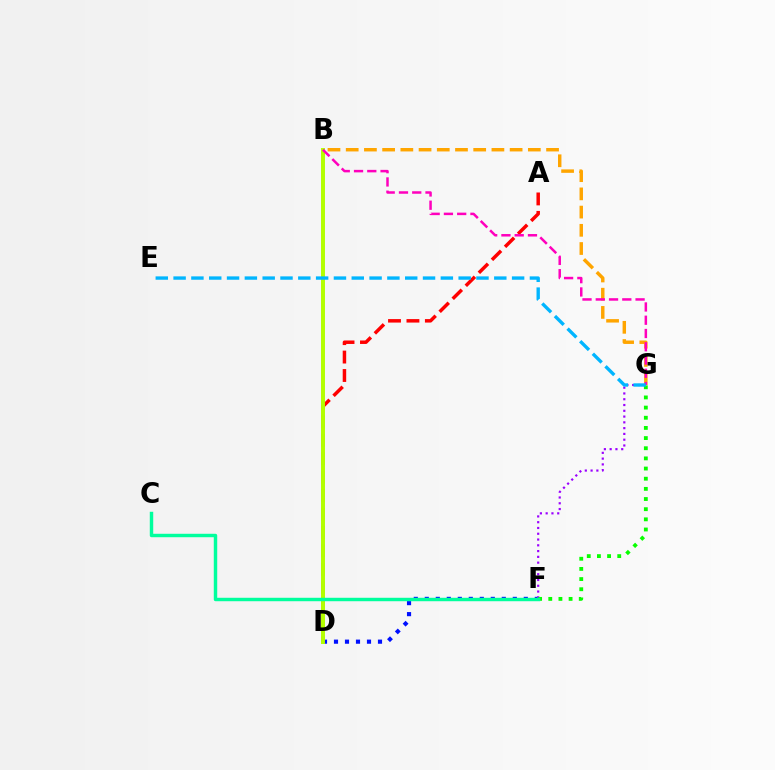{('D', 'F'): [{'color': '#0010ff', 'line_style': 'dotted', 'thickness': 2.99}], ('F', 'G'): [{'color': '#9b00ff', 'line_style': 'dotted', 'thickness': 1.57}, {'color': '#08ff00', 'line_style': 'dotted', 'thickness': 2.76}], ('A', 'D'): [{'color': '#ff0000', 'line_style': 'dashed', 'thickness': 2.5}], ('B', 'G'): [{'color': '#ffa500', 'line_style': 'dashed', 'thickness': 2.47}, {'color': '#ff00bd', 'line_style': 'dashed', 'thickness': 1.8}], ('B', 'D'): [{'color': '#b3ff00', 'line_style': 'solid', 'thickness': 2.85}], ('C', 'F'): [{'color': '#00ff9d', 'line_style': 'solid', 'thickness': 2.47}], ('E', 'G'): [{'color': '#00b5ff', 'line_style': 'dashed', 'thickness': 2.42}]}